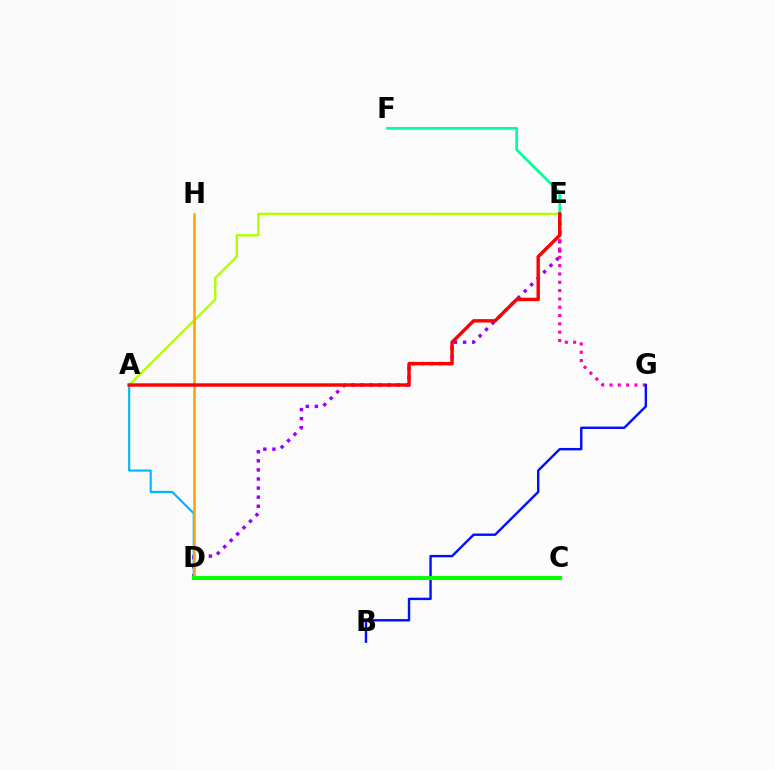{('D', 'E'): [{'color': '#9b00ff', 'line_style': 'dotted', 'thickness': 2.47}], ('E', 'G'): [{'color': '#ff00bd', 'line_style': 'dotted', 'thickness': 2.26}], ('A', 'D'): [{'color': '#00b5ff', 'line_style': 'solid', 'thickness': 1.55}], ('B', 'G'): [{'color': '#0010ff', 'line_style': 'solid', 'thickness': 1.73}], ('E', 'F'): [{'color': '#00ff9d', 'line_style': 'solid', 'thickness': 1.99}], ('A', 'E'): [{'color': '#b3ff00', 'line_style': 'solid', 'thickness': 1.72}, {'color': '#ff0000', 'line_style': 'solid', 'thickness': 2.46}], ('D', 'H'): [{'color': '#ffa500', 'line_style': 'solid', 'thickness': 1.84}], ('C', 'D'): [{'color': '#08ff00', 'line_style': 'solid', 'thickness': 2.95}]}